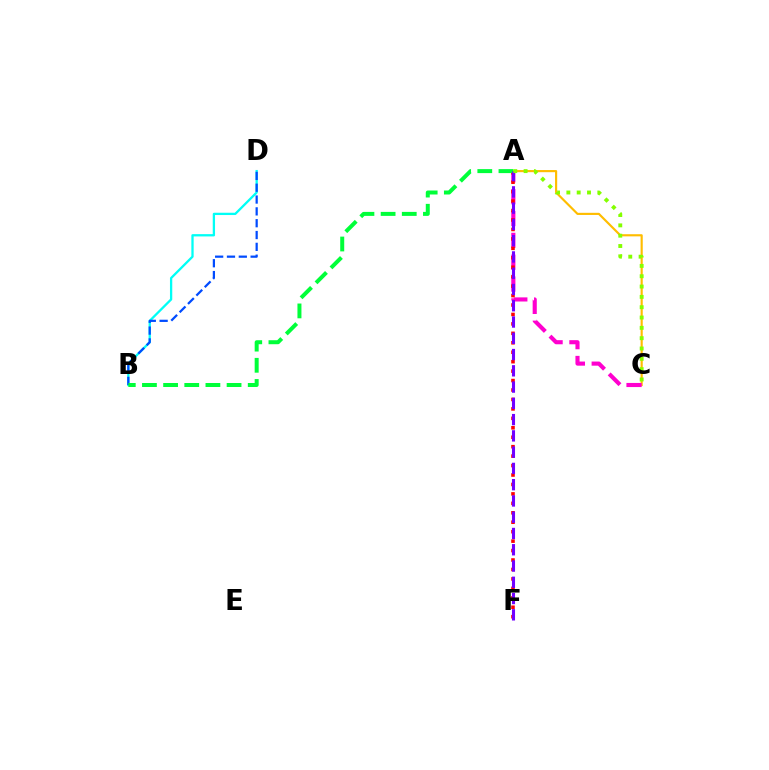{('A', 'C'): [{'color': '#ffbd00', 'line_style': 'solid', 'thickness': 1.55}, {'color': '#ff00cf', 'line_style': 'dashed', 'thickness': 2.97}, {'color': '#84ff00', 'line_style': 'dotted', 'thickness': 2.8}], ('B', 'D'): [{'color': '#00fff6', 'line_style': 'solid', 'thickness': 1.65}, {'color': '#004bff', 'line_style': 'dashed', 'thickness': 1.61}], ('A', 'F'): [{'color': '#ff0000', 'line_style': 'dotted', 'thickness': 2.57}, {'color': '#7200ff', 'line_style': 'dashed', 'thickness': 2.21}], ('A', 'B'): [{'color': '#00ff39', 'line_style': 'dashed', 'thickness': 2.87}]}